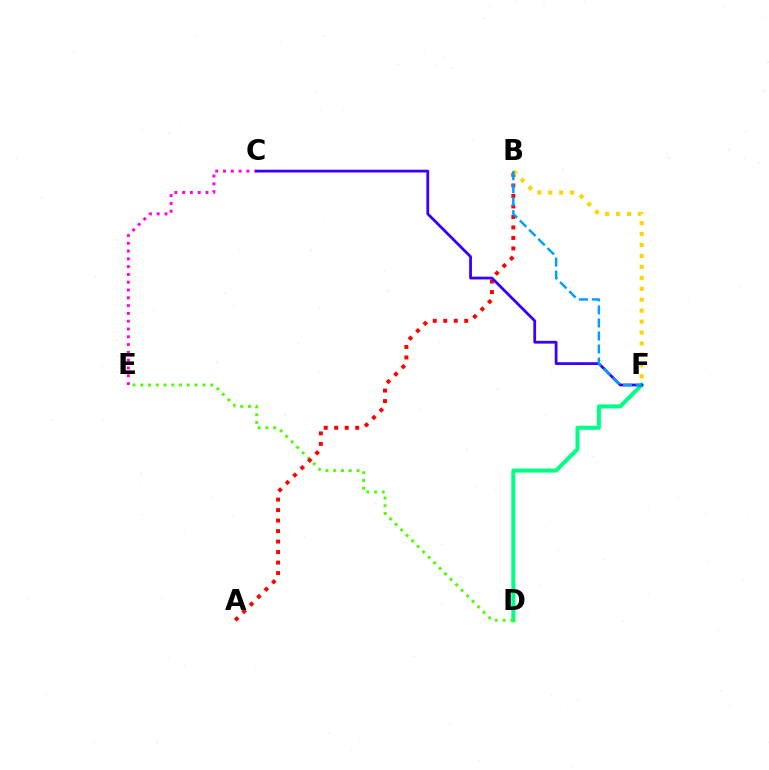{('D', 'F'): [{'color': '#00ff86', 'line_style': 'solid', 'thickness': 2.91}], ('D', 'E'): [{'color': '#4fff00', 'line_style': 'dotted', 'thickness': 2.11}], ('C', 'E'): [{'color': '#ff00ed', 'line_style': 'dotted', 'thickness': 2.12}], ('A', 'B'): [{'color': '#ff0000', 'line_style': 'dotted', 'thickness': 2.85}], ('B', 'F'): [{'color': '#ffd500', 'line_style': 'dotted', 'thickness': 2.97}, {'color': '#009eff', 'line_style': 'dashed', 'thickness': 1.77}], ('C', 'F'): [{'color': '#3700ff', 'line_style': 'solid', 'thickness': 2.0}]}